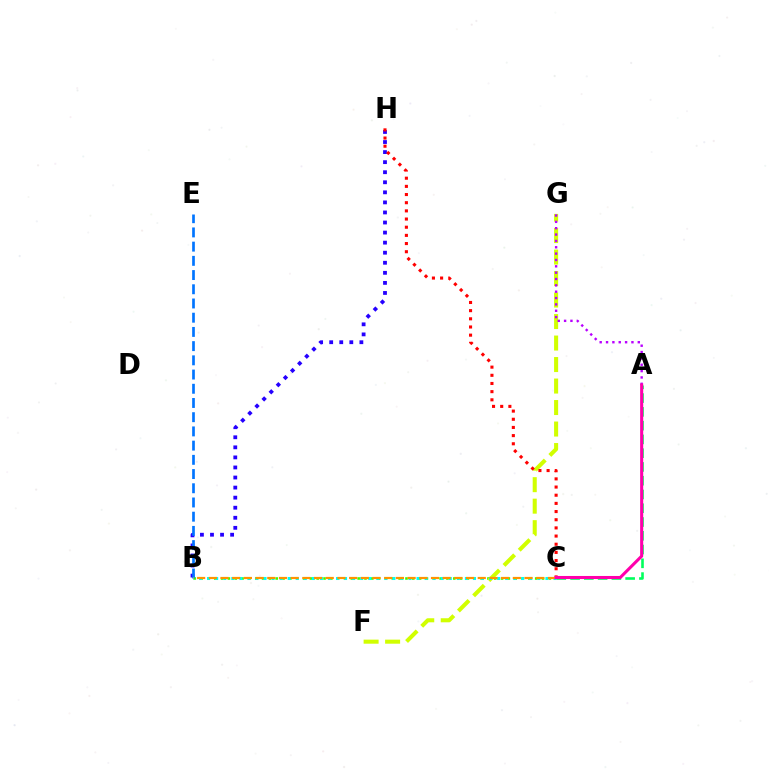{('B', 'H'): [{'color': '#2500ff', 'line_style': 'dotted', 'thickness': 2.73}], ('B', 'C'): [{'color': '#3dff00', 'line_style': 'dotted', 'thickness': 1.86}, {'color': '#00fff6', 'line_style': 'dotted', 'thickness': 2.19}, {'color': '#ff9400', 'line_style': 'dashed', 'thickness': 1.59}], ('F', 'G'): [{'color': '#d1ff00', 'line_style': 'dashed', 'thickness': 2.92}], ('A', 'C'): [{'color': '#00ff5c', 'line_style': 'dashed', 'thickness': 1.87}, {'color': '#ff00ac', 'line_style': 'solid', 'thickness': 2.2}], ('C', 'H'): [{'color': '#ff0000', 'line_style': 'dotted', 'thickness': 2.22}], ('A', 'G'): [{'color': '#b900ff', 'line_style': 'dotted', 'thickness': 1.73}], ('B', 'E'): [{'color': '#0074ff', 'line_style': 'dashed', 'thickness': 1.93}]}